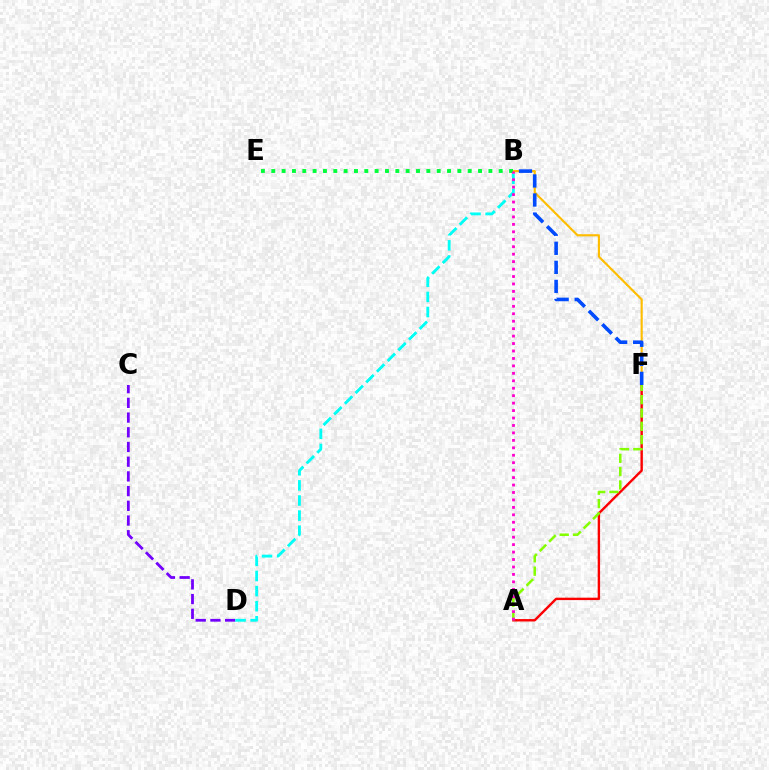{('C', 'D'): [{'color': '#7200ff', 'line_style': 'dashed', 'thickness': 2.0}], ('B', 'F'): [{'color': '#ffbd00', 'line_style': 'solid', 'thickness': 1.55}, {'color': '#004bff', 'line_style': 'dashed', 'thickness': 2.59}], ('B', 'D'): [{'color': '#00fff6', 'line_style': 'dashed', 'thickness': 2.05}], ('A', 'F'): [{'color': '#ff0000', 'line_style': 'solid', 'thickness': 1.73}, {'color': '#84ff00', 'line_style': 'dashed', 'thickness': 1.81}], ('B', 'E'): [{'color': '#00ff39', 'line_style': 'dotted', 'thickness': 2.81}], ('A', 'B'): [{'color': '#ff00cf', 'line_style': 'dotted', 'thickness': 2.02}]}